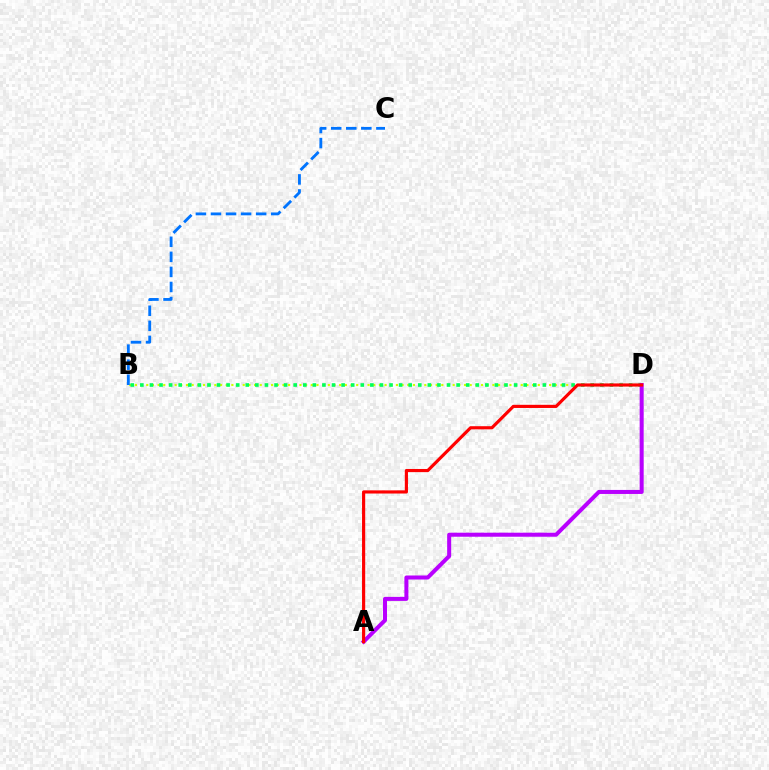{('B', 'D'): [{'color': '#d1ff00', 'line_style': 'dotted', 'thickness': 1.54}, {'color': '#00ff5c', 'line_style': 'dotted', 'thickness': 2.6}], ('B', 'C'): [{'color': '#0074ff', 'line_style': 'dashed', 'thickness': 2.05}], ('A', 'D'): [{'color': '#b900ff', 'line_style': 'solid', 'thickness': 2.89}, {'color': '#ff0000', 'line_style': 'solid', 'thickness': 2.27}]}